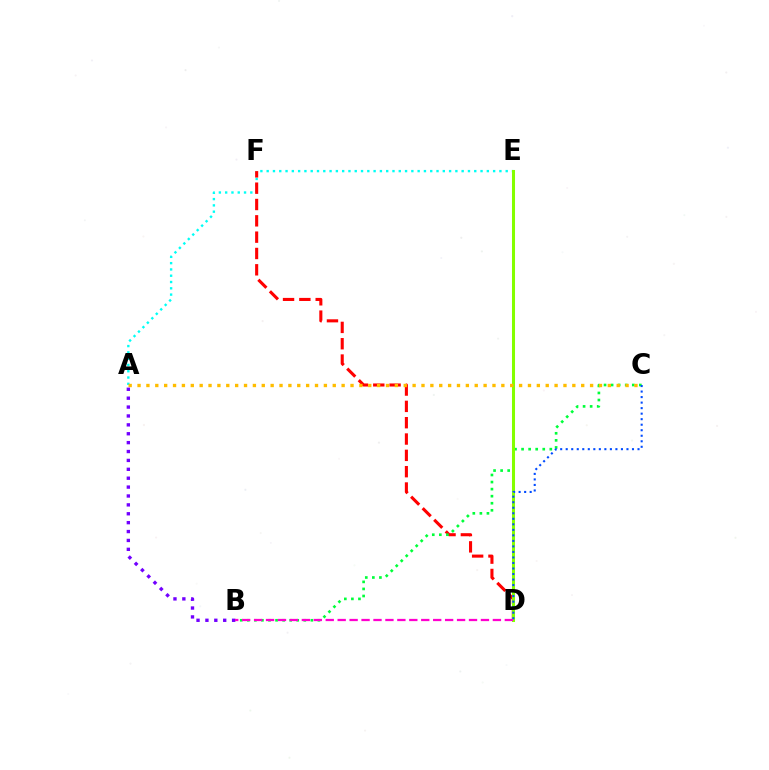{('A', 'E'): [{'color': '#00fff6', 'line_style': 'dotted', 'thickness': 1.71}], ('D', 'F'): [{'color': '#ff0000', 'line_style': 'dashed', 'thickness': 2.22}], ('B', 'C'): [{'color': '#00ff39', 'line_style': 'dotted', 'thickness': 1.92}], ('D', 'E'): [{'color': '#84ff00', 'line_style': 'solid', 'thickness': 2.19}], ('A', 'C'): [{'color': '#ffbd00', 'line_style': 'dotted', 'thickness': 2.41}], ('A', 'B'): [{'color': '#7200ff', 'line_style': 'dotted', 'thickness': 2.42}], ('C', 'D'): [{'color': '#004bff', 'line_style': 'dotted', 'thickness': 1.5}], ('B', 'D'): [{'color': '#ff00cf', 'line_style': 'dashed', 'thickness': 1.62}]}